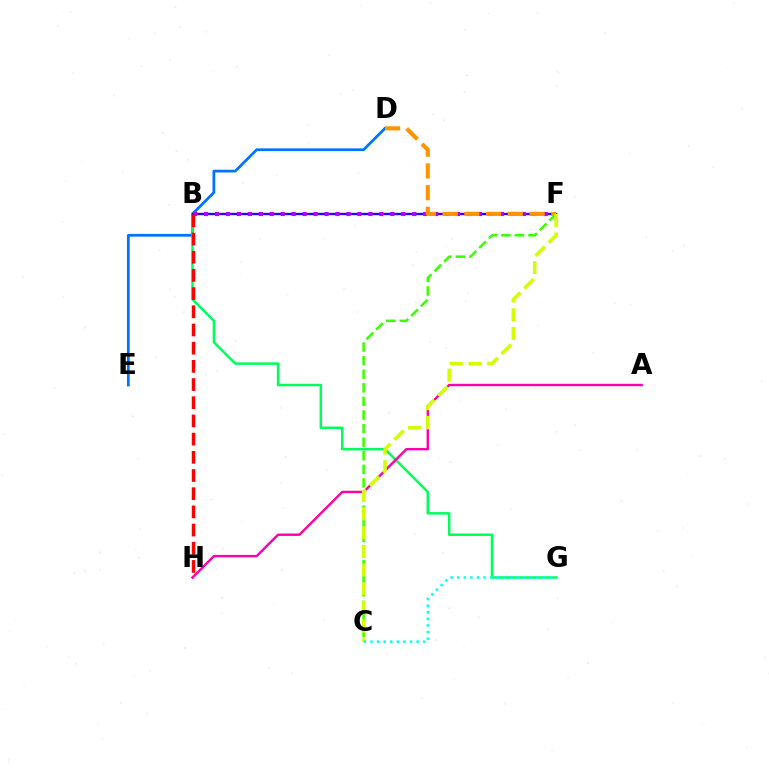{('D', 'E'): [{'color': '#0074ff', 'line_style': 'solid', 'thickness': 1.99}], ('B', 'G'): [{'color': '#00ff5c', 'line_style': 'solid', 'thickness': 1.79}], ('C', 'F'): [{'color': '#3dff00', 'line_style': 'dashed', 'thickness': 1.85}, {'color': '#d1ff00', 'line_style': 'dashed', 'thickness': 2.54}], ('B', 'F'): [{'color': '#2500ff', 'line_style': 'solid', 'thickness': 1.7}, {'color': '#b900ff', 'line_style': 'dotted', 'thickness': 2.98}], ('A', 'H'): [{'color': '#ff00ac', 'line_style': 'solid', 'thickness': 1.73}], ('D', 'F'): [{'color': '#ff9400', 'line_style': 'dashed', 'thickness': 2.95}], ('B', 'H'): [{'color': '#ff0000', 'line_style': 'dashed', 'thickness': 2.47}], ('C', 'G'): [{'color': '#00fff6', 'line_style': 'dotted', 'thickness': 1.79}]}